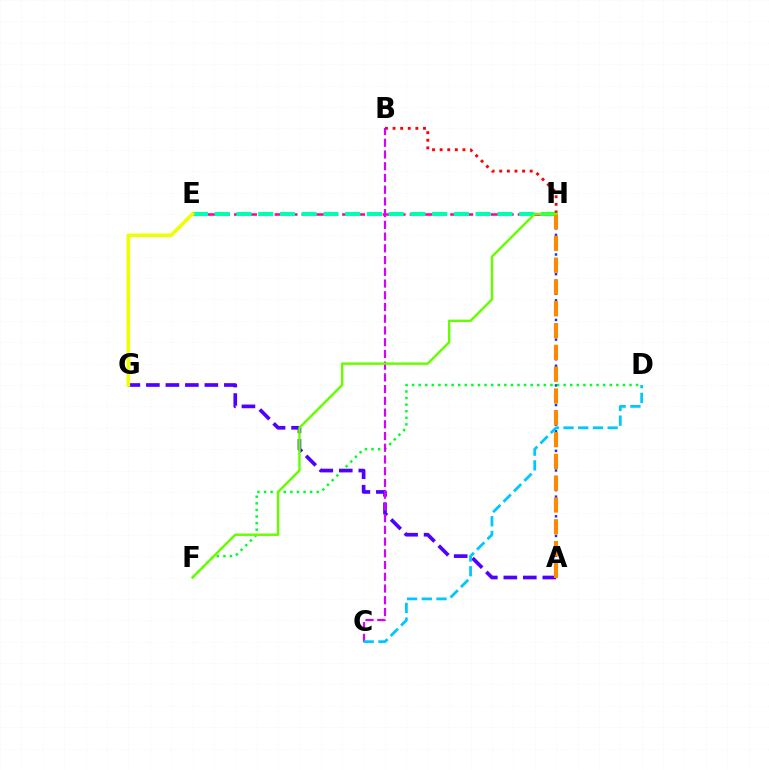{('A', 'H'): [{'color': '#003fff', 'line_style': 'dotted', 'thickness': 1.78}, {'color': '#ff8800', 'line_style': 'dashed', 'thickness': 2.96}], ('D', 'F'): [{'color': '#00ff27', 'line_style': 'dotted', 'thickness': 1.79}], ('A', 'G'): [{'color': '#4f00ff', 'line_style': 'dashed', 'thickness': 2.65}], ('E', 'H'): [{'color': '#ff00a0', 'line_style': 'dashed', 'thickness': 1.84}, {'color': '#00ffaf', 'line_style': 'dashed', 'thickness': 2.95}], ('E', 'G'): [{'color': '#eeff00', 'line_style': 'solid', 'thickness': 2.59}], ('B', 'H'): [{'color': '#ff0000', 'line_style': 'dotted', 'thickness': 2.07}], ('B', 'C'): [{'color': '#d600ff', 'line_style': 'dashed', 'thickness': 1.59}], ('C', 'D'): [{'color': '#00c7ff', 'line_style': 'dashed', 'thickness': 2.0}], ('F', 'H'): [{'color': '#66ff00', 'line_style': 'solid', 'thickness': 1.75}]}